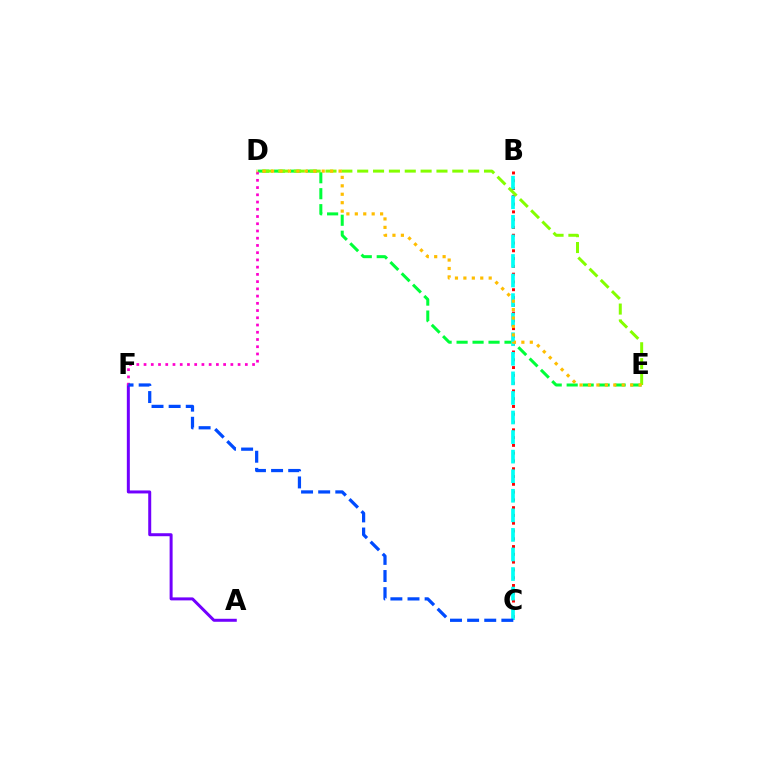{('D', 'E'): [{'color': '#00ff39', 'line_style': 'dashed', 'thickness': 2.17}, {'color': '#84ff00', 'line_style': 'dashed', 'thickness': 2.15}, {'color': '#ffbd00', 'line_style': 'dotted', 'thickness': 2.29}], ('B', 'C'): [{'color': '#ff0000', 'line_style': 'dotted', 'thickness': 2.11}, {'color': '#00fff6', 'line_style': 'dashed', 'thickness': 2.66}], ('A', 'F'): [{'color': '#7200ff', 'line_style': 'solid', 'thickness': 2.15}], ('D', 'F'): [{'color': '#ff00cf', 'line_style': 'dotted', 'thickness': 1.97}], ('C', 'F'): [{'color': '#004bff', 'line_style': 'dashed', 'thickness': 2.33}]}